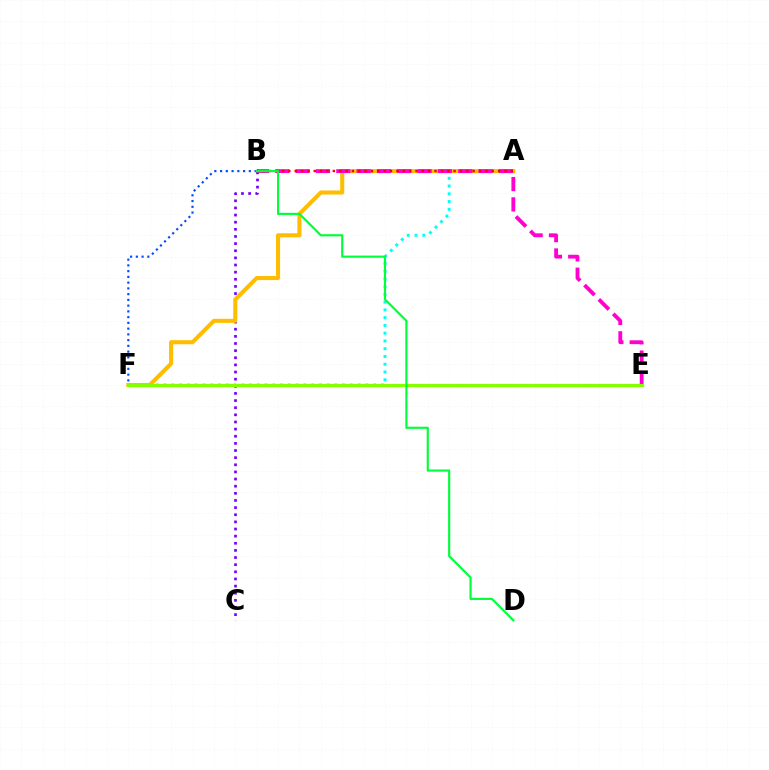{('A', 'F'): [{'color': '#00fff6', 'line_style': 'dotted', 'thickness': 2.11}, {'color': '#ffbd00', 'line_style': 'solid', 'thickness': 2.92}], ('B', 'C'): [{'color': '#7200ff', 'line_style': 'dotted', 'thickness': 1.94}], ('B', 'E'): [{'color': '#ff00cf', 'line_style': 'dashed', 'thickness': 2.76}], ('A', 'B'): [{'color': '#ff0000', 'line_style': 'dotted', 'thickness': 1.73}], ('E', 'F'): [{'color': '#84ff00', 'line_style': 'solid', 'thickness': 2.31}], ('B', 'F'): [{'color': '#004bff', 'line_style': 'dotted', 'thickness': 1.56}], ('B', 'D'): [{'color': '#00ff39', 'line_style': 'solid', 'thickness': 1.55}]}